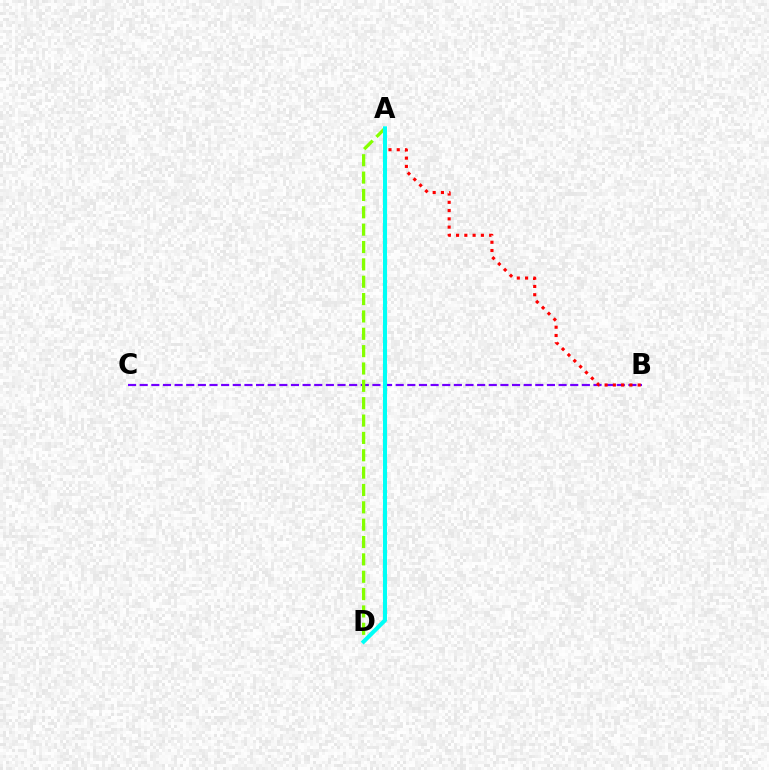{('B', 'C'): [{'color': '#7200ff', 'line_style': 'dashed', 'thickness': 1.58}], ('A', 'D'): [{'color': '#84ff00', 'line_style': 'dashed', 'thickness': 2.36}, {'color': '#00fff6', 'line_style': 'solid', 'thickness': 2.94}], ('A', 'B'): [{'color': '#ff0000', 'line_style': 'dotted', 'thickness': 2.25}]}